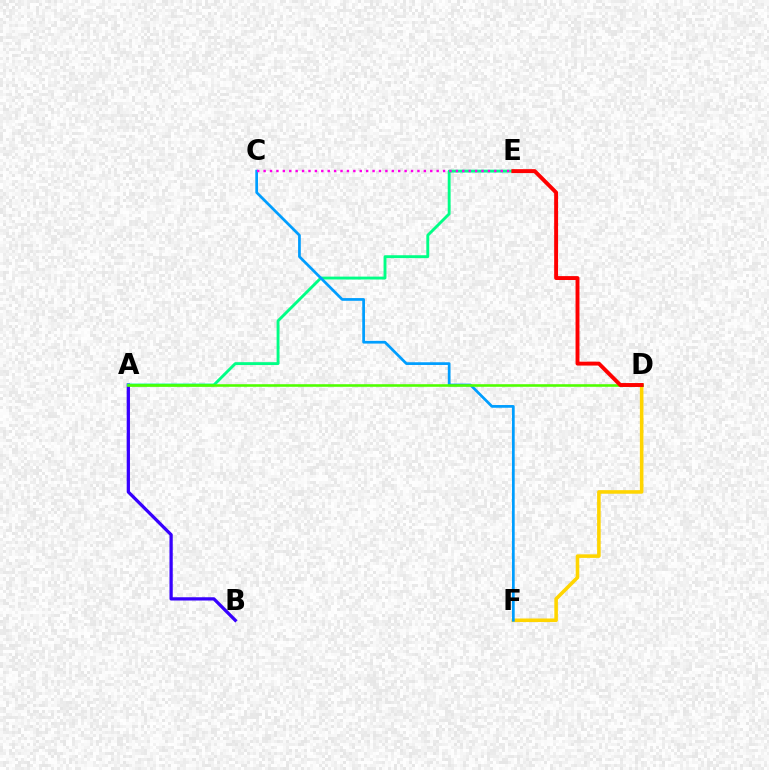{('D', 'F'): [{'color': '#ffd500', 'line_style': 'solid', 'thickness': 2.57}], ('A', 'B'): [{'color': '#3700ff', 'line_style': 'solid', 'thickness': 2.35}], ('A', 'E'): [{'color': '#00ff86', 'line_style': 'solid', 'thickness': 2.07}], ('C', 'F'): [{'color': '#009eff', 'line_style': 'solid', 'thickness': 1.96}], ('A', 'D'): [{'color': '#4fff00', 'line_style': 'solid', 'thickness': 1.86}], ('D', 'E'): [{'color': '#ff0000', 'line_style': 'solid', 'thickness': 2.81}], ('C', 'E'): [{'color': '#ff00ed', 'line_style': 'dotted', 'thickness': 1.74}]}